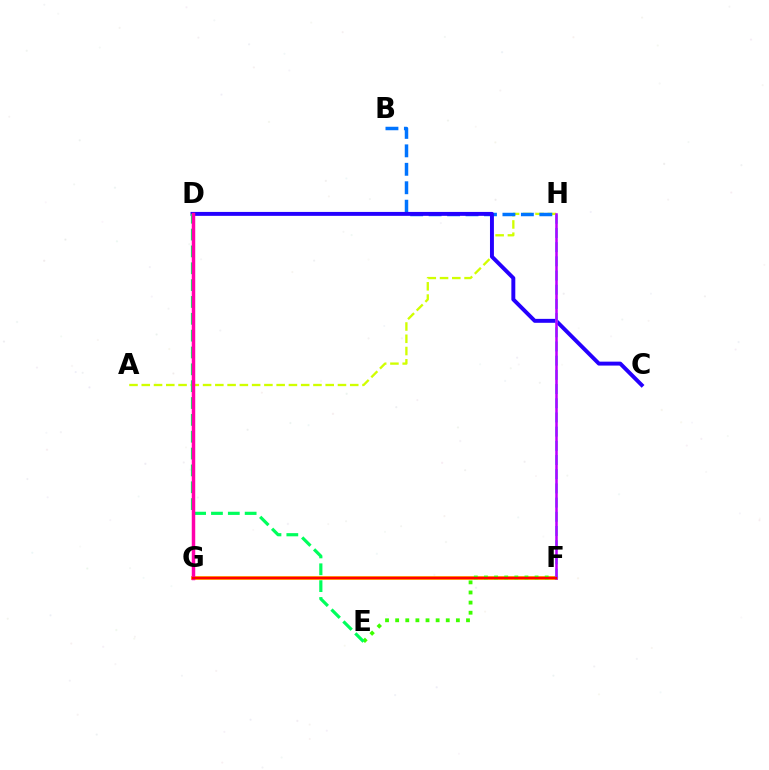{('A', 'H'): [{'color': '#d1ff00', 'line_style': 'dashed', 'thickness': 1.67}], ('B', 'H'): [{'color': '#0074ff', 'line_style': 'dashed', 'thickness': 2.51}], ('F', 'G'): [{'color': '#ff9400', 'line_style': 'solid', 'thickness': 2.73}, {'color': '#ff0000', 'line_style': 'solid', 'thickness': 1.59}], ('E', 'F'): [{'color': '#3dff00', 'line_style': 'dotted', 'thickness': 2.75}], ('C', 'D'): [{'color': '#2500ff', 'line_style': 'solid', 'thickness': 2.83}], ('D', 'E'): [{'color': '#00ff5c', 'line_style': 'dashed', 'thickness': 2.29}], ('D', 'G'): [{'color': '#ff00ac', 'line_style': 'solid', 'thickness': 2.5}], ('F', 'H'): [{'color': '#00fff6', 'line_style': 'dashed', 'thickness': 1.93}, {'color': '#b900ff', 'line_style': 'solid', 'thickness': 1.82}]}